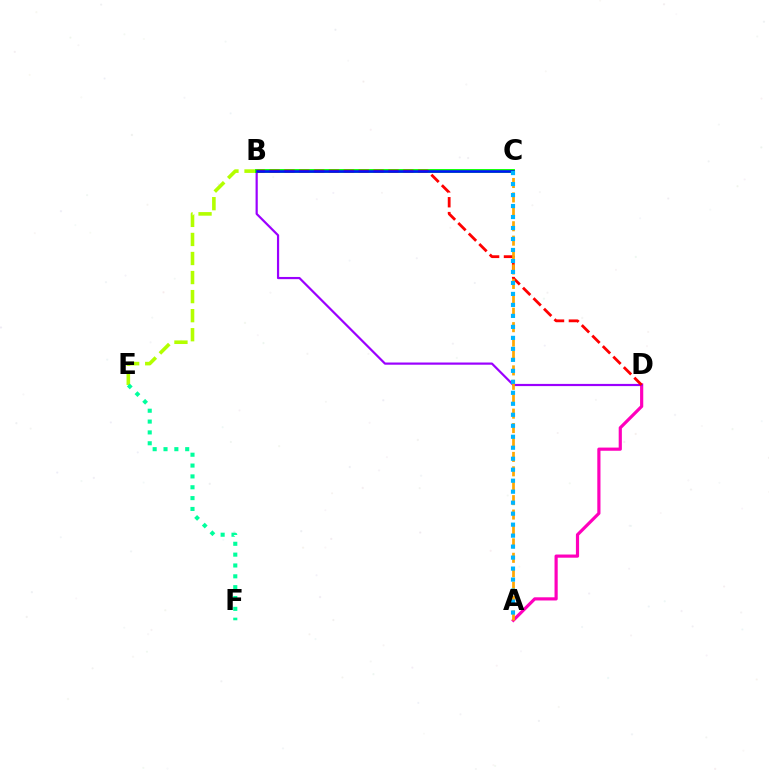{('A', 'D'): [{'color': '#ff00bd', 'line_style': 'solid', 'thickness': 2.29}], ('B', 'E'): [{'color': '#b3ff00', 'line_style': 'dashed', 'thickness': 2.59}], ('B', 'D'): [{'color': '#9b00ff', 'line_style': 'solid', 'thickness': 1.58}, {'color': '#ff0000', 'line_style': 'dashed', 'thickness': 2.02}], ('B', 'C'): [{'color': '#08ff00', 'line_style': 'solid', 'thickness': 2.79}, {'color': '#0010ff', 'line_style': 'solid', 'thickness': 1.84}], ('A', 'C'): [{'color': '#ffa500', 'line_style': 'dashed', 'thickness': 1.96}, {'color': '#00b5ff', 'line_style': 'dotted', 'thickness': 2.99}], ('E', 'F'): [{'color': '#00ff9d', 'line_style': 'dotted', 'thickness': 2.95}]}